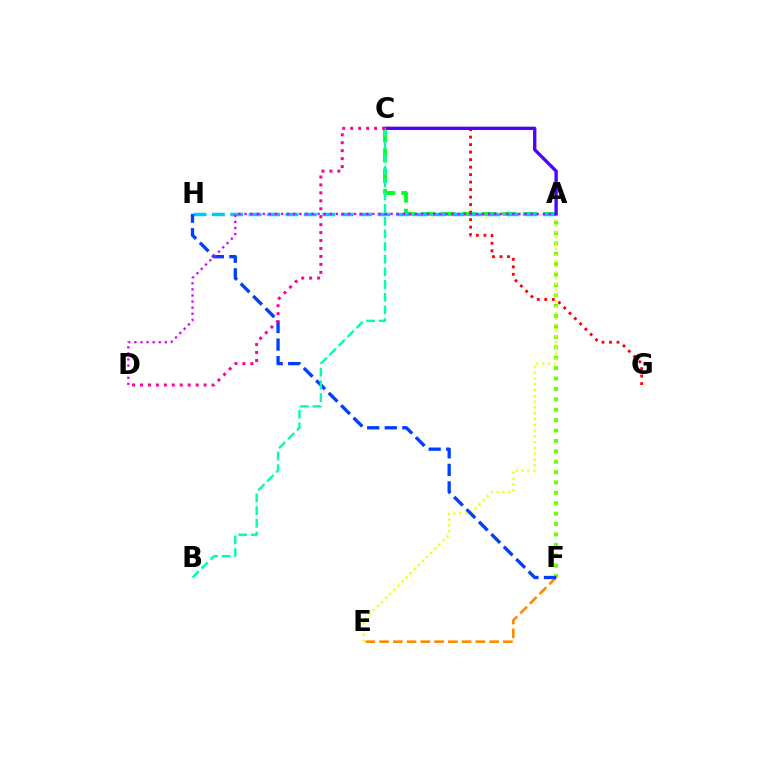{('A', 'F'): [{'color': '#66ff00', 'line_style': 'dotted', 'thickness': 2.82}], ('A', 'C'): [{'color': '#00ff27', 'line_style': 'dashed', 'thickness': 2.76}, {'color': '#4f00ff', 'line_style': 'solid', 'thickness': 2.4}], ('C', 'G'): [{'color': '#ff0000', 'line_style': 'dotted', 'thickness': 2.04}], ('A', 'H'): [{'color': '#00c7ff', 'line_style': 'dashed', 'thickness': 2.5}], ('E', 'F'): [{'color': '#ff8800', 'line_style': 'dashed', 'thickness': 1.87}], ('A', 'E'): [{'color': '#eeff00', 'line_style': 'dotted', 'thickness': 1.57}], ('F', 'H'): [{'color': '#003fff', 'line_style': 'dashed', 'thickness': 2.39}], ('A', 'D'): [{'color': '#d600ff', 'line_style': 'dotted', 'thickness': 1.65}], ('B', 'C'): [{'color': '#00ffaf', 'line_style': 'dashed', 'thickness': 1.72}], ('C', 'D'): [{'color': '#ff00a0', 'line_style': 'dotted', 'thickness': 2.16}]}